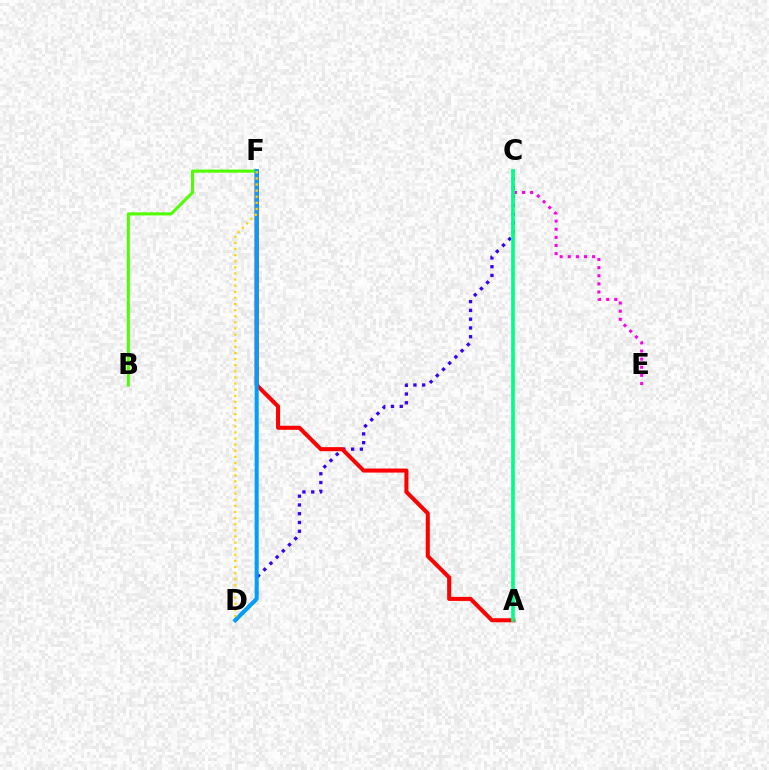{('C', 'D'): [{'color': '#3700ff', 'line_style': 'dotted', 'thickness': 2.38}], ('A', 'F'): [{'color': '#ff0000', 'line_style': 'solid', 'thickness': 2.91}], ('B', 'F'): [{'color': '#4fff00', 'line_style': 'solid', 'thickness': 2.19}], ('D', 'F'): [{'color': '#009eff', 'line_style': 'solid', 'thickness': 2.89}, {'color': '#ffd500', 'line_style': 'dotted', 'thickness': 1.66}], ('C', 'E'): [{'color': '#ff00ed', 'line_style': 'dotted', 'thickness': 2.21}], ('A', 'C'): [{'color': '#00ff86', 'line_style': 'solid', 'thickness': 2.64}]}